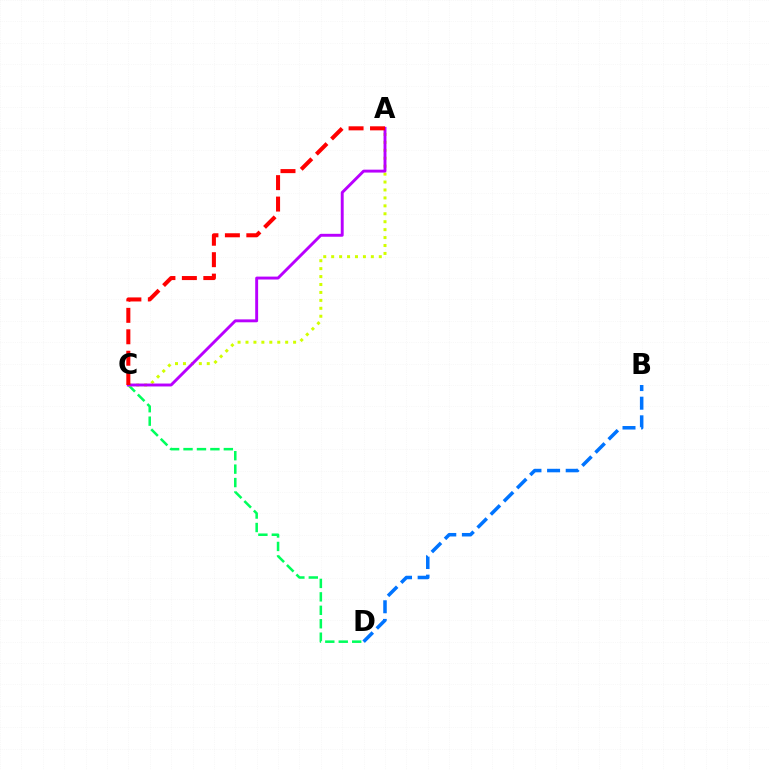{('C', 'D'): [{'color': '#00ff5c', 'line_style': 'dashed', 'thickness': 1.83}], ('A', 'C'): [{'color': '#d1ff00', 'line_style': 'dotted', 'thickness': 2.16}, {'color': '#b900ff', 'line_style': 'solid', 'thickness': 2.1}, {'color': '#ff0000', 'line_style': 'dashed', 'thickness': 2.91}], ('B', 'D'): [{'color': '#0074ff', 'line_style': 'dashed', 'thickness': 2.53}]}